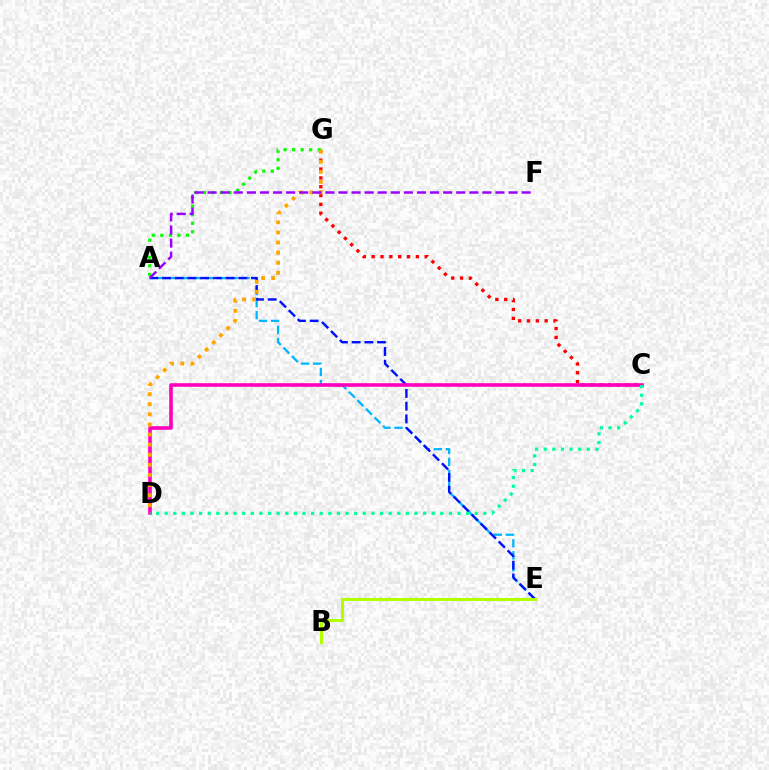{('C', 'G'): [{'color': '#ff0000', 'line_style': 'dotted', 'thickness': 2.4}], ('A', 'E'): [{'color': '#00b5ff', 'line_style': 'dashed', 'thickness': 1.64}, {'color': '#0010ff', 'line_style': 'dashed', 'thickness': 1.73}], ('B', 'E'): [{'color': '#b3ff00', 'line_style': 'solid', 'thickness': 2.2}], ('A', 'G'): [{'color': '#08ff00', 'line_style': 'dotted', 'thickness': 2.32}], ('C', 'D'): [{'color': '#ff00bd', 'line_style': 'solid', 'thickness': 2.6}, {'color': '#00ff9d', 'line_style': 'dotted', 'thickness': 2.34}], ('D', 'G'): [{'color': '#ffa500', 'line_style': 'dotted', 'thickness': 2.74}], ('A', 'F'): [{'color': '#9b00ff', 'line_style': 'dashed', 'thickness': 1.78}]}